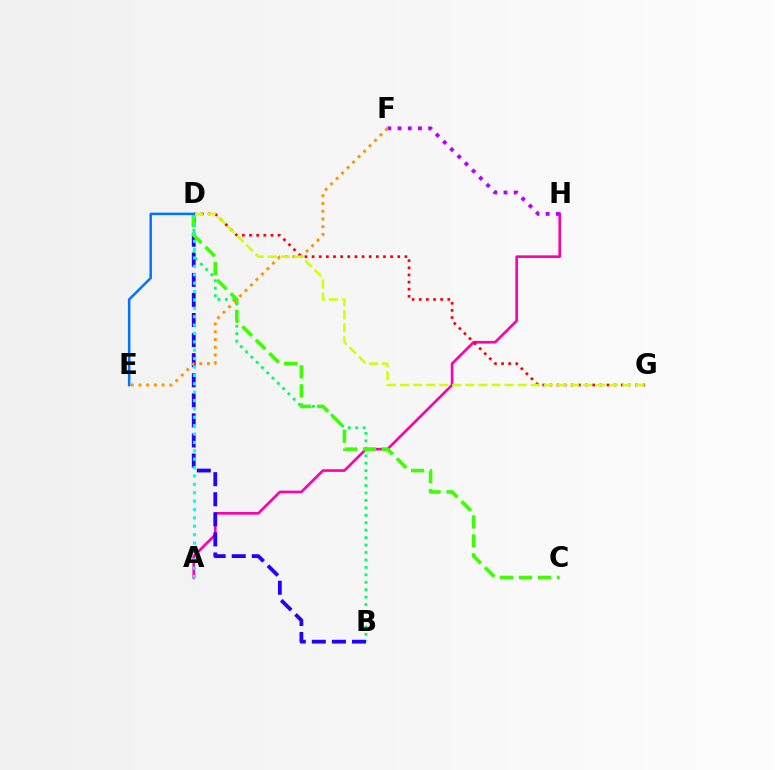{('B', 'D'): [{'color': '#00ff5c', 'line_style': 'dotted', 'thickness': 2.02}, {'color': '#2500ff', 'line_style': 'dashed', 'thickness': 2.73}], ('A', 'H'): [{'color': '#ff00ac', 'line_style': 'solid', 'thickness': 1.9}], ('D', 'G'): [{'color': '#ff0000', 'line_style': 'dotted', 'thickness': 1.94}, {'color': '#d1ff00', 'line_style': 'dashed', 'thickness': 1.78}], ('F', 'H'): [{'color': '#b900ff', 'line_style': 'dotted', 'thickness': 2.77}], ('C', 'D'): [{'color': '#3dff00', 'line_style': 'dashed', 'thickness': 2.58}], ('A', 'D'): [{'color': '#00fff6', 'line_style': 'dotted', 'thickness': 2.28}], ('E', 'F'): [{'color': '#ff9400', 'line_style': 'dotted', 'thickness': 2.1}], ('D', 'E'): [{'color': '#0074ff', 'line_style': 'solid', 'thickness': 1.81}]}